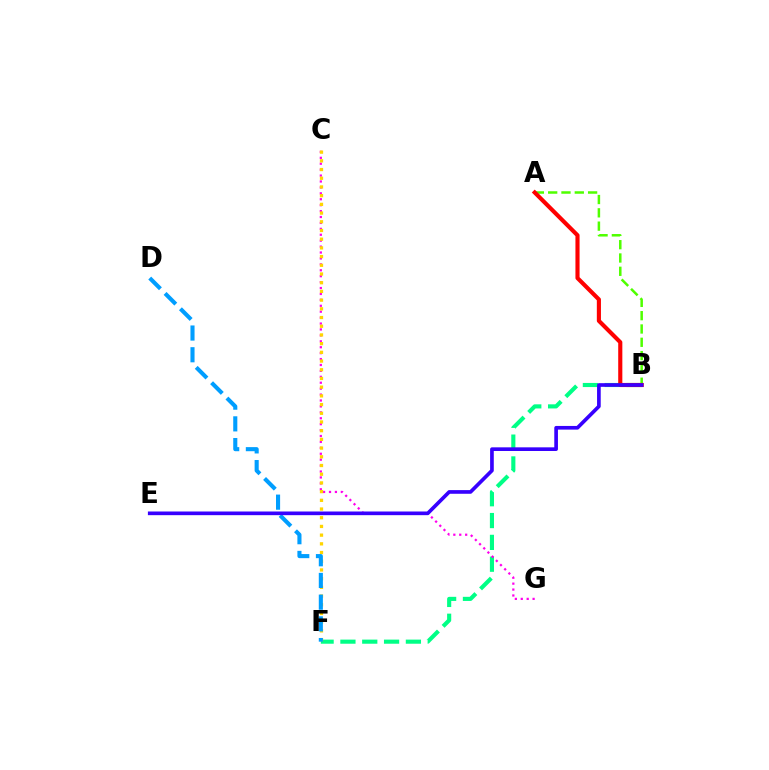{('B', 'F'): [{'color': '#00ff86', 'line_style': 'dashed', 'thickness': 2.96}], ('A', 'B'): [{'color': '#4fff00', 'line_style': 'dashed', 'thickness': 1.81}, {'color': '#ff0000', 'line_style': 'solid', 'thickness': 2.97}], ('C', 'G'): [{'color': '#ff00ed', 'line_style': 'dotted', 'thickness': 1.61}], ('C', 'F'): [{'color': '#ffd500', 'line_style': 'dotted', 'thickness': 2.36}], ('D', 'F'): [{'color': '#009eff', 'line_style': 'dashed', 'thickness': 2.95}], ('B', 'E'): [{'color': '#3700ff', 'line_style': 'solid', 'thickness': 2.64}]}